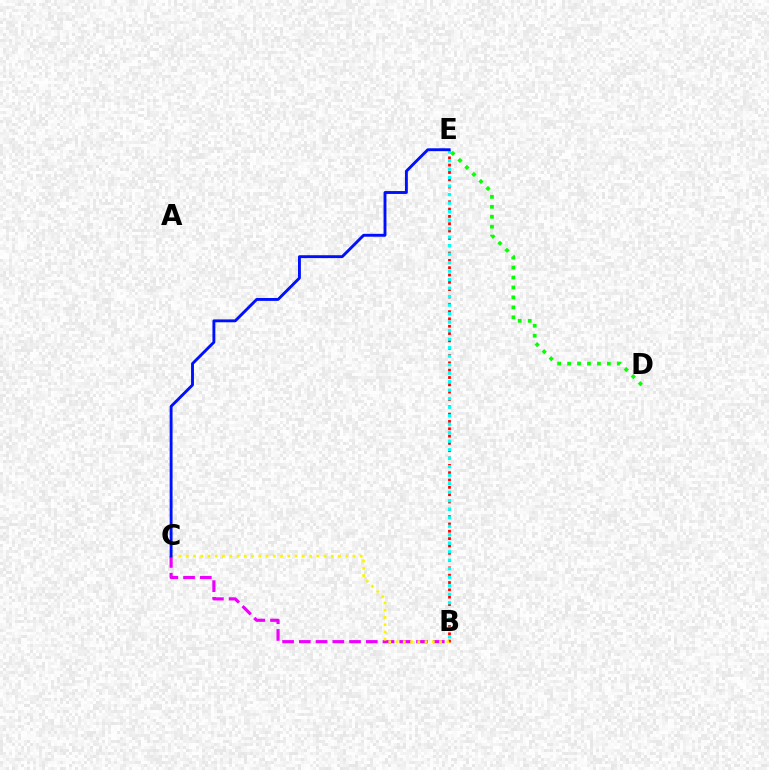{('B', 'C'): [{'color': '#ee00ff', 'line_style': 'dashed', 'thickness': 2.27}, {'color': '#fcf500', 'line_style': 'dotted', 'thickness': 1.97}], ('B', 'E'): [{'color': '#ff0000', 'line_style': 'dotted', 'thickness': 1.99}, {'color': '#00fff6', 'line_style': 'dotted', 'thickness': 2.31}], ('D', 'E'): [{'color': '#08ff00', 'line_style': 'dotted', 'thickness': 2.7}], ('C', 'E'): [{'color': '#0010ff', 'line_style': 'solid', 'thickness': 2.08}]}